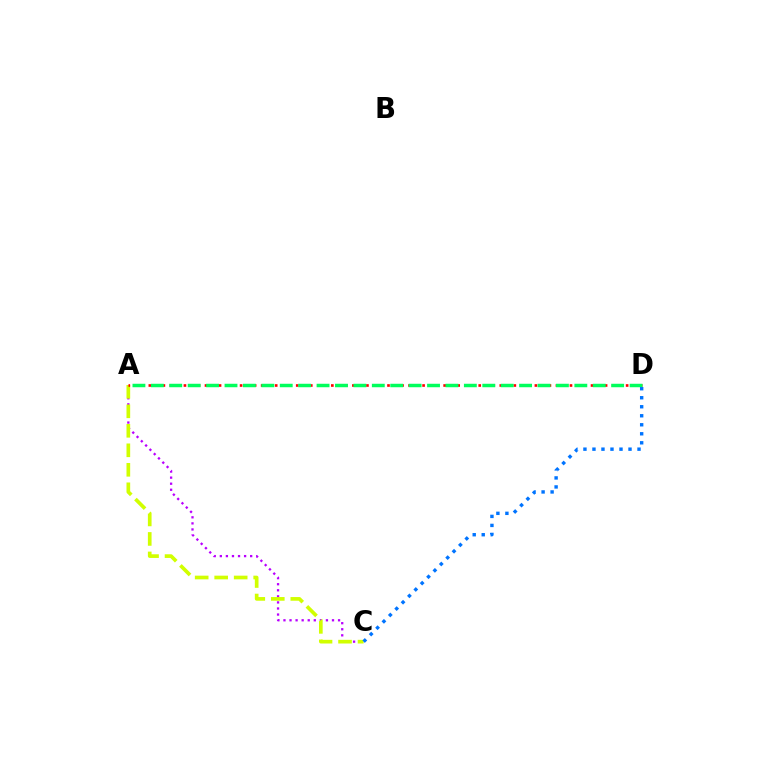{('A', 'C'): [{'color': '#b900ff', 'line_style': 'dotted', 'thickness': 1.65}, {'color': '#d1ff00', 'line_style': 'dashed', 'thickness': 2.65}], ('A', 'D'): [{'color': '#ff0000', 'line_style': 'dotted', 'thickness': 1.91}, {'color': '#00ff5c', 'line_style': 'dashed', 'thickness': 2.5}], ('C', 'D'): [{'color': '#0074ff', 'line_style': 'dotted', 'thickness': 2.45}]}